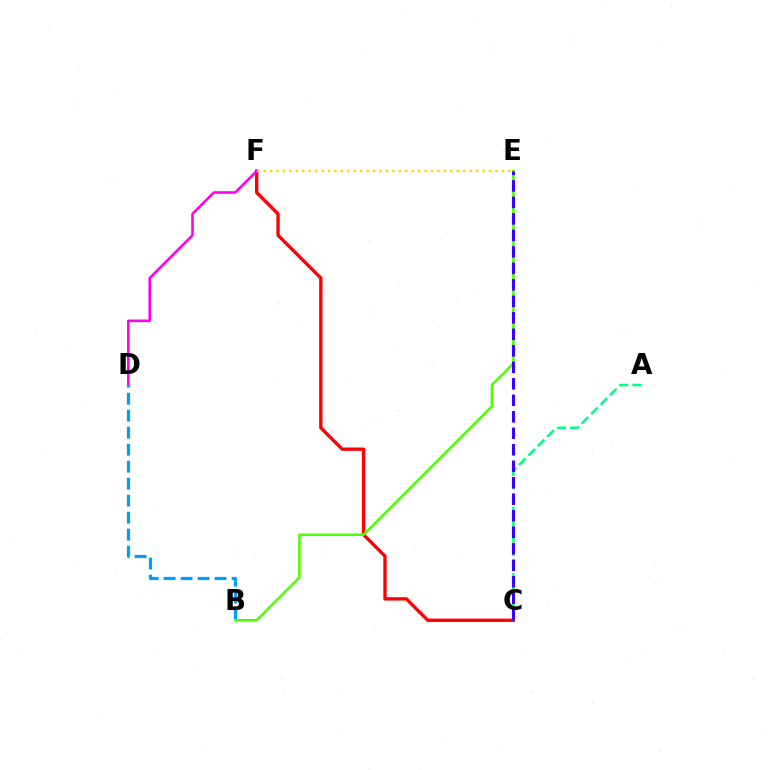{('C', 'F'): [{'color': '#ff0000', 'line_style': 'solid', 'thickness': 2.41}], ('A', 'C'): [{'color': '#00ff86', 'line_style': 'dashed', 'thickness': 1.81}], ('D', 'F'): [{'color': '#ff00ed', 'line_style': 'solid', 'thickness': 1.86}], ('B', 'D'): [{'color': '#009eff', 'line_style': 'dashed', 'thickness': 2.31}], ('B', 'E'): [{'color': '#4fff00', 'line_style': 'solid', 'thickness': 1.86}], ('C', 'E'): [{'color': '#3700ff', 'line_style': 'dashed', 'thickness': 2.24}], ('E', 'F'): [{'color': '#ffd500', 'line_style': 'dotted', 'thickness': 1.75}]}